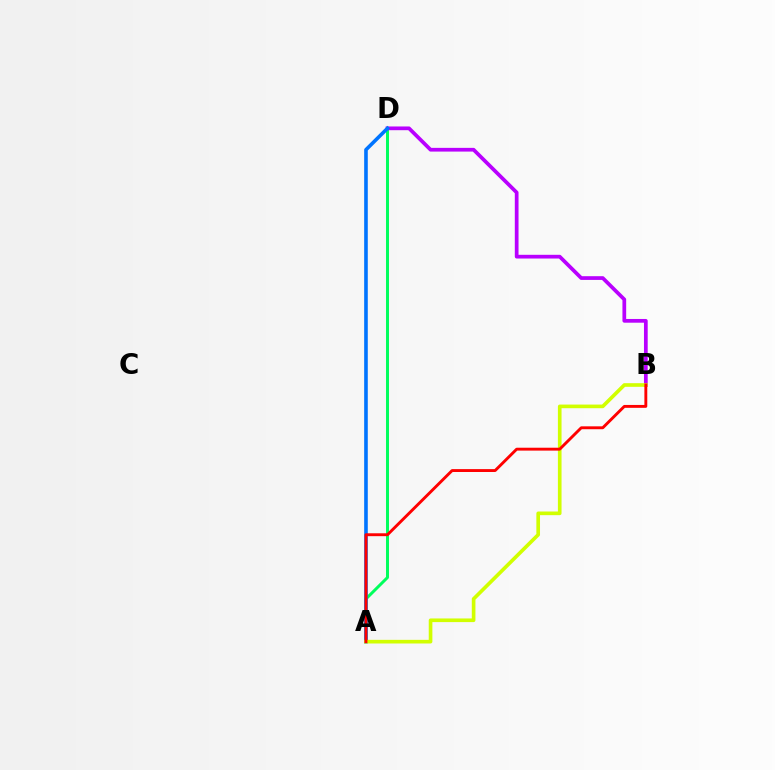{('A', 'D'): [{'color': '#00ff5c', 'line_style': 'solid', 'thickness': 2.14}, {'color': '#0074ff', 'line_style': 'solid', 'thickness': 2.6}], ('B', 'D'): [{'color': '#b900ff', 'line_style': 'solid', 'thickness': 2.68}], ('A', 'B'): [{'color': '#d1ff00', 'line_style': 'solid', 'thickness': 2.62}, {'color': '#ff0000', 'line_style': 'solid', 'thickness': 2.08}]}